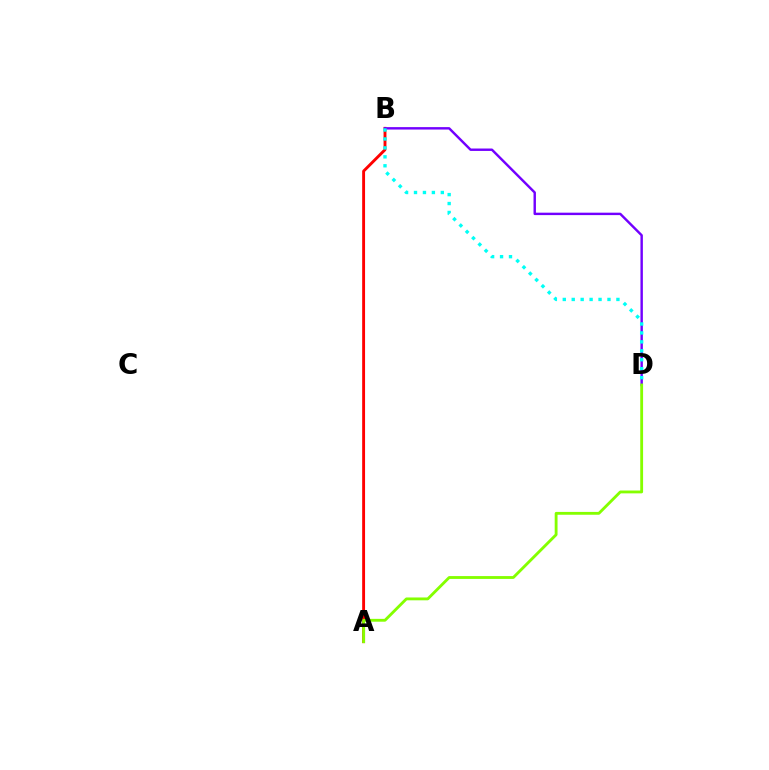{('A', 'B'): [{'color': '#ff0000', 'line_style': 'solid', 'thickness': 2.08}], ('B', 'D'): [{'color': '#7200ff', 'line_style': 'solid', 'thickness': 1.75}, {'color': '#00fff6', 'line_style': 'dotted', 'thickness': 2.43}], ('A', 'D'): [{'color': '#84ff00', 'line_style': 'solid', 'thickness': 2.05}]}